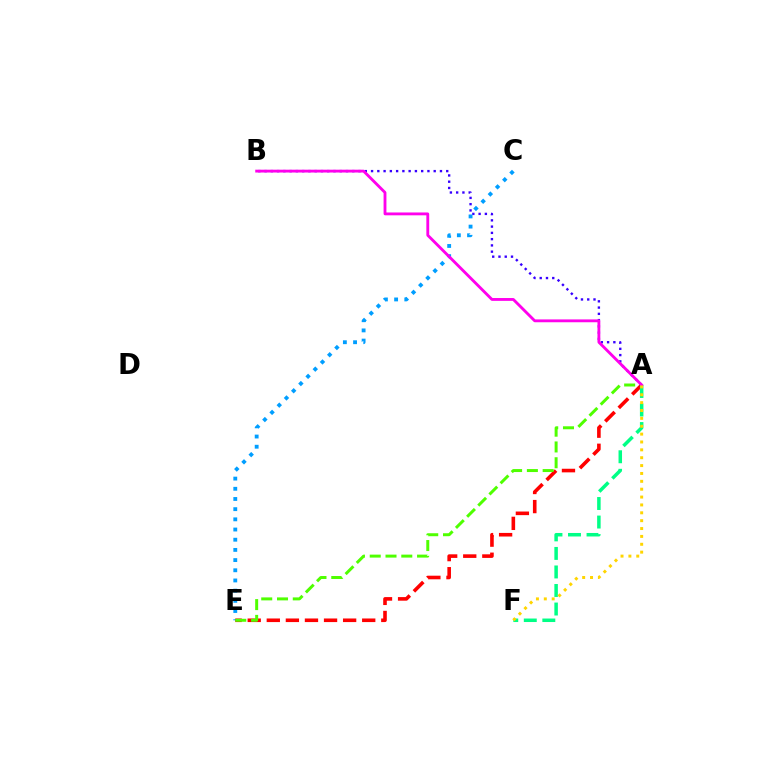{('A', 'B'): [{'color': '#3700ff', 'line_style': 'dotted', 'thickness': 1.7}, {'color': '#ff00ed', 'line_style': 'solid', 'thickness': 2.05}], ('C', 'E'): [{'color': '#009eff', 'line_style': 'dotted', 'thickness': 2.77}], ('A', 'E'): [{'color': '#ff0000', 'line_style': 'dashed', 'thickness': 2.59}, {'color': '#4fff00', 'line_style': 'dashed', 'thickness': 2.14}], ('A', 'F'): [{'color': '#00ff86', 'line_style': 'dashed', 'thickness': 2.52}, {'color': '#ffd500', 'line_style': 'dotted', 'thickness': 2.14}]}